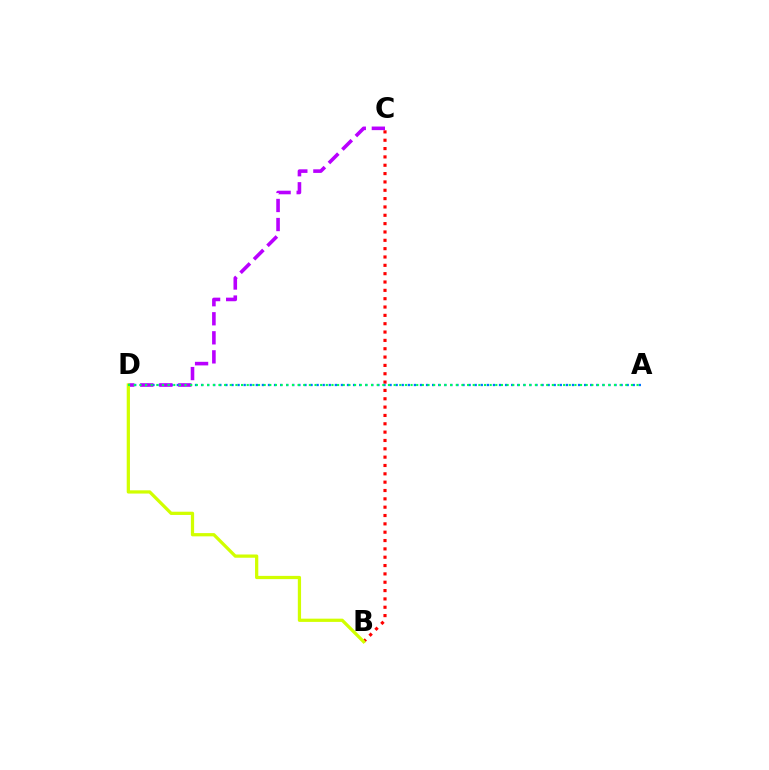{('B', 'C'): [{'color': '#ff0000', 'line_style': 'dotted', 'thickness': 2.27}], ('A', 'D'): [{'color': '#0074ff', 'line_style': 'dotted', 'thickness': 1.65}, {'color': '#00ff5c', 'line_style': 'dotted', 'thickness': 1.54}], ('C', 'D'): [{'color': '#b900ff', 'line_style': 'dashed', 'thickness': 2.59}], ('B', 'D'): [{'color': '#d1ff00', 'line_style': 'solid', 'thickness': 2.34}]}